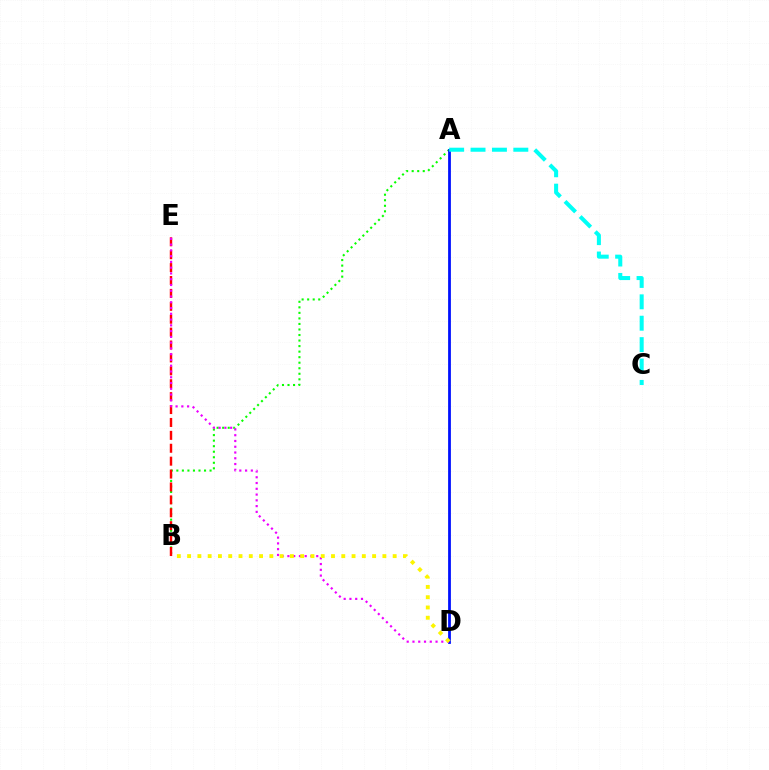{('A', 'B'): [{'color': '#08ff00', 'line_style': 'dotted', 'thickness': 1.5}], ('B', 'E'): [{'color': '#ff0000', 'line_style': 'dashed', 'thickness': 1.75}], ('A', 'D'): [{'color': '#0010ff', 'line_style': 'solid', 'thickness': 2.01}], ('A', 'C'): [{'color': '#00fff6', 'line_style': 'dashed', 'thickness': 2.91}], ('D', 'E'): [{'color': '#ee00ff', 'line_style': 'dotted', 'thickness': 1.57}], ('B', 'D'): [{'color': '#fcf500', 'line_style': 'dotted', 'thickness': 2.79}]}